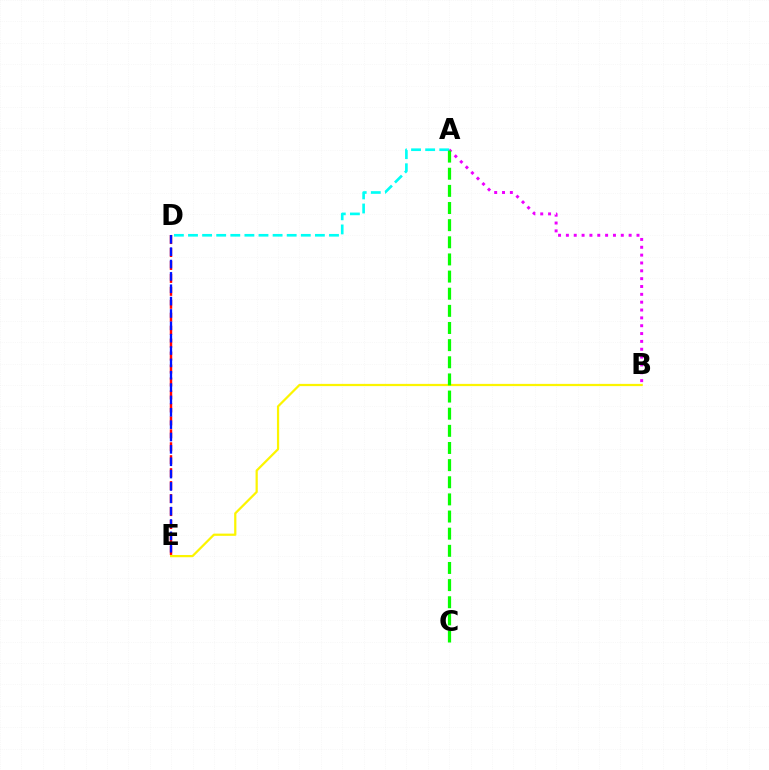{('A', 'B'): [{'color': '#ee00ff', 'line_style': 'dotted', 'thickness': 2.13}], ('D', 'E'): [{'color': '#ff0000', 'line_style': 'dashed', 'thickness': 1.76}, {'color': '#0010ff', 'line_style': 'dashed', 'thickness': 1.68}], ('A', 'D'): [{'color': '#00fff6', 'line_style': 'dashed', 'thickness': 1.92}], ('B', 'E'): [{'color': '#fcf500', 'line_style': 'solid', 'thickness': 1.61}], ('A', 'C'): [{'color': '#08ff00', 'line_style': 'dashed', 'thickness': 2.33}]}